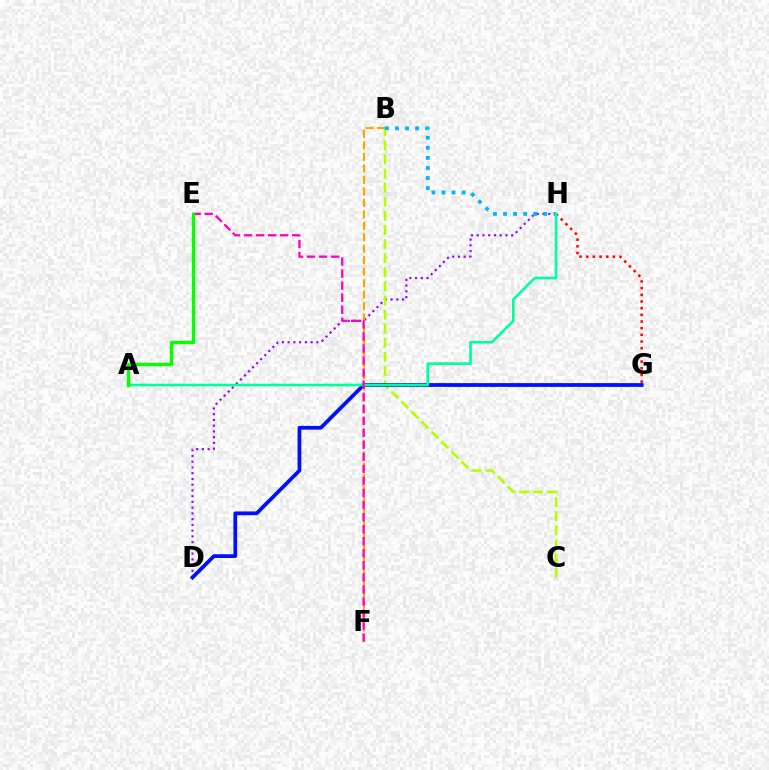{('D', 'H'): [{'color': '#9b00ff', 'line_style': 'dotted', 'thickness': 1.56}], ('G', 'H'): [{'color': '#ff0000', 'line_style': 'dotted', 'thickness': 1.81}], ('B', 'C'): [{'color': '#b3ff00', 'line_style': 'dashed', 'thickness': 1.92}], ('B', 'F'): [{'color': '#ffa500', 'line_style': 'dashed', 'thickness': 1.56}], ('B', 'H'): [{'color': '#00b5ff', 'line_style': 'dotted', 'thickness': 2.73}], ('D', 'G'): [{'color': '#0010ff', 'line_style': 'solid', 'thickness': 2.72}], ('A', 'H'): [{'color': '#00ff9d', 'line_style': 'solid', 'thickness': 1.91}], ('E', 'F'): [{'color': '#ff00bd', 'line_style': 'dashed', 'thickness': 1.64}], ('A', 'E'): [{'color': '#08ff00', 'line_style': 'solid', 'thickness': 2.44}]}